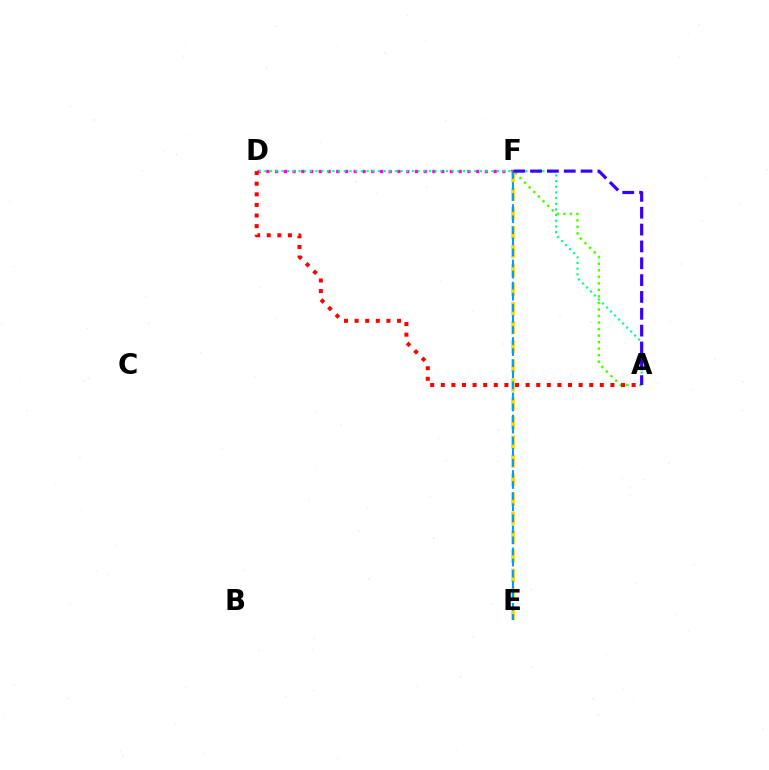{('A', 'F'): [{'color': '#4fff00', 'line_style': 'dotted', 'thickness': 1.78}, {'color': '#3700ff', 'line_style': 'dashed', 'thickness': 2.29}], ('D', 'F'): [{'color': '#ff00ed', 'line_style': 'dotted', 'thickness': 2.37}], ('E', 'F'): [{'color': '#ffd500', 'line_style': 'dashed', 'thickness': 2.59}, {'color': '#009eff', 'line_style': 'dashed', 'thickness': 1.5}], ('A', 'D'): [{'color': '#00ff86', 'line_style': 'dotted', 'thickness': 1.54}, {'color': '#ff0000', 'line_style': 'dotted', 'thickness': 2.88}]}